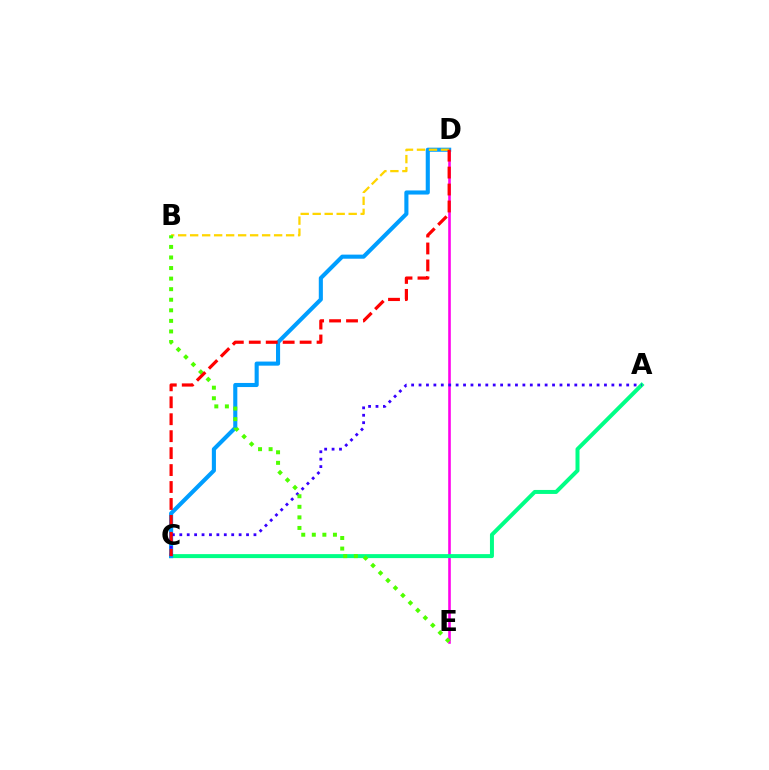{('D', 'E'): [{'color': '#ff00ed', 'line_style': 'solid', 'thickness': 1.87}], ('A', 'C'): [{'color': '#00ff86', 'line_style': 'solid', 'thickness': 2.87}, {'color': '#3700ff', 'line_style': 'dotted', 'thickness': 2.02}], ('C', 'D'): [{'color': '#009eff', 'line_style': 'solid', 'thickness': 2.95}, {'color': '#ff0000', 'line_style': 'dashed', 'thickness': 2.3}], ('B', 'D'): [{'color': '#ffd500', 'line_style': 'dashed', 'thickness': 1.63}], ('B', 'E'): [{'color': '#4fff00', 'line_style': 'dotted', 'thickness': 2.87}]}